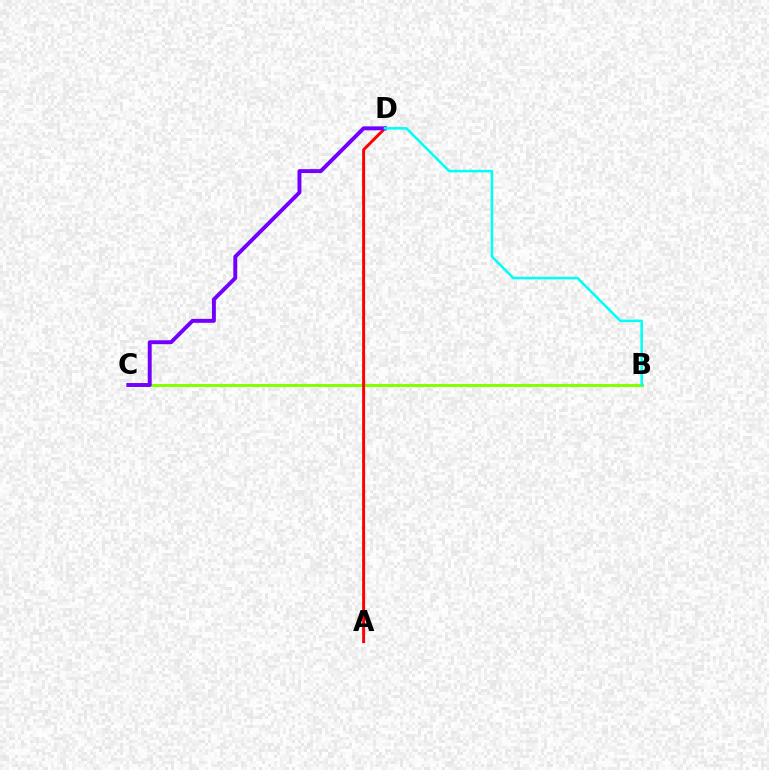{('B', 'C'): [{'color': '#84ff00', 'line_style': 'solid', 'thickness': 2.13}], ('A', 'D'): [{'color': '#ff0000', 'line_style': 'solid', 'thickness': 2.13}], ('C', 'D'): [{'color': '#7200ff', 'line_style': 'solid', 'thickness': 2.83}], ('B', 'D'): [{'color': '#00fff6', 'line_style': 'solid', 'thickness': 1.82}]}